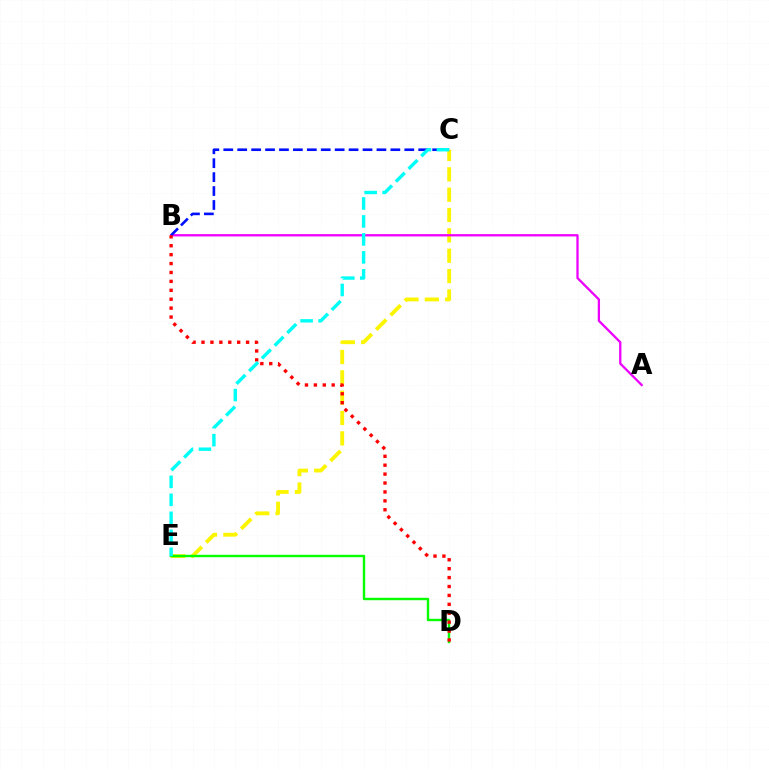{('C', 'E'): [{'color': '#fcf500', 'line_style': 'dashed', 'thickness': 2.76}, {'color': '#00fff6', 'line_style': 'dashed', 'thickness': 2.44}], ('D', 'E'): [{'color': '#08ff00', 'line_style': 'solid', 'thickness': 1.75}], ('A', 'B'): [{'color': '#ee00ff', 'line_style': 'solid', 'thickness': 1.65}], ('B', 'C'): [{'color': '#0010ff', 'line_style': 'dashed', 'thickness': 1.89}], ('B', 'D'): [{'color': '#ff0000', 'line_style': 'dotted', 'thickness': 2.42}]}